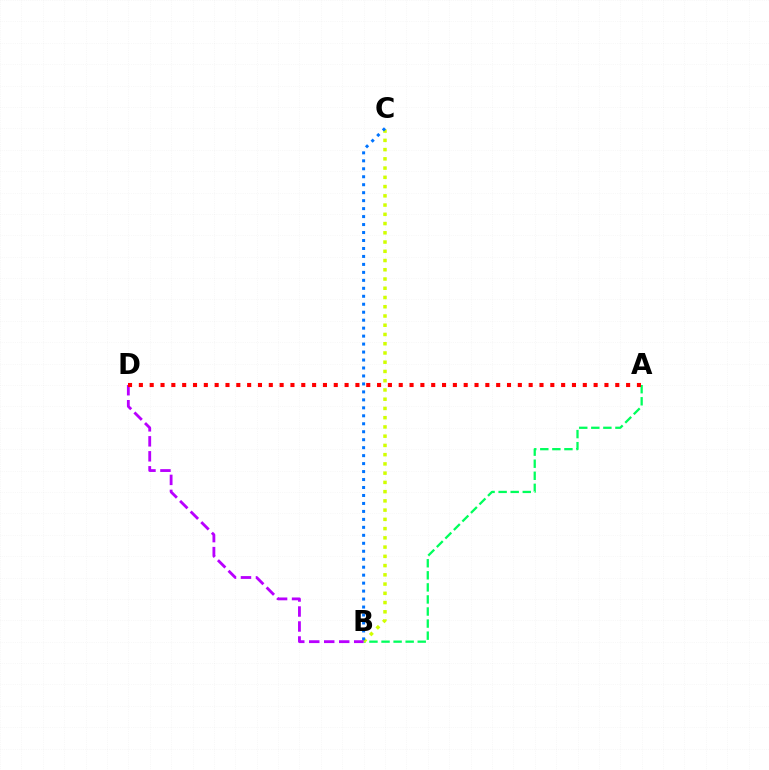{('A', 'B'): [{'color': '#00ff5c', 'line_style': 'dashed', 'thickness': 1.64}], ('B', 'C'): [{'color': '#d1ff00', 'line_style': 'dotted', 'thickness': 2.51}, {'color': '#0074ff', 'line_style': 'dotted', 'thickness': 2.16}], ('B', 'D'): [{'color': '#b900ff', 'line_style': 'dashed', 'thickness': 2.04}], ('A', 'D'): [{'color': '#ff0000', 'line_style': 'dotted', 'thickness': 2.94}]}